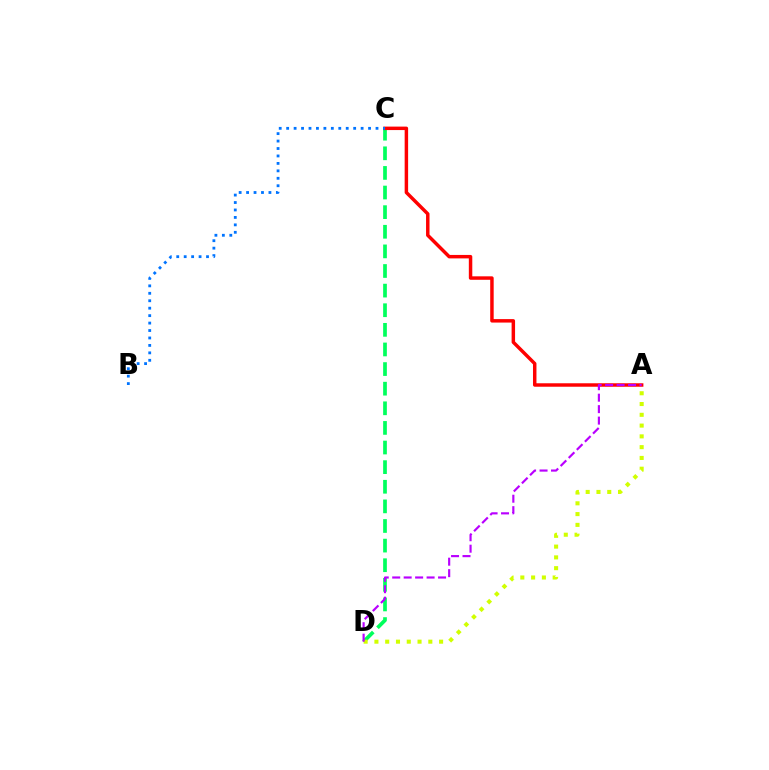{('C', 'D'): [{'color': '#00ff5c', 'line_style': 'dashed', 'thickness': 2.66}], ('A', 'C'): [{'color': '#ff0000', 'line_style': 'solid', 'thickness': 2.49}], ('B', 'C'): [{'color': '#0074ff', 'line_style': 'dotted', 'thickness': 2.02}], ('A', 'D'): [{'color': '#d1ff00', 'line_style': 'dotted', 'thickness': 2.93}, {'color': '#b900ff', 'line_style': 'dashed', 'thickness': 1.56}]}